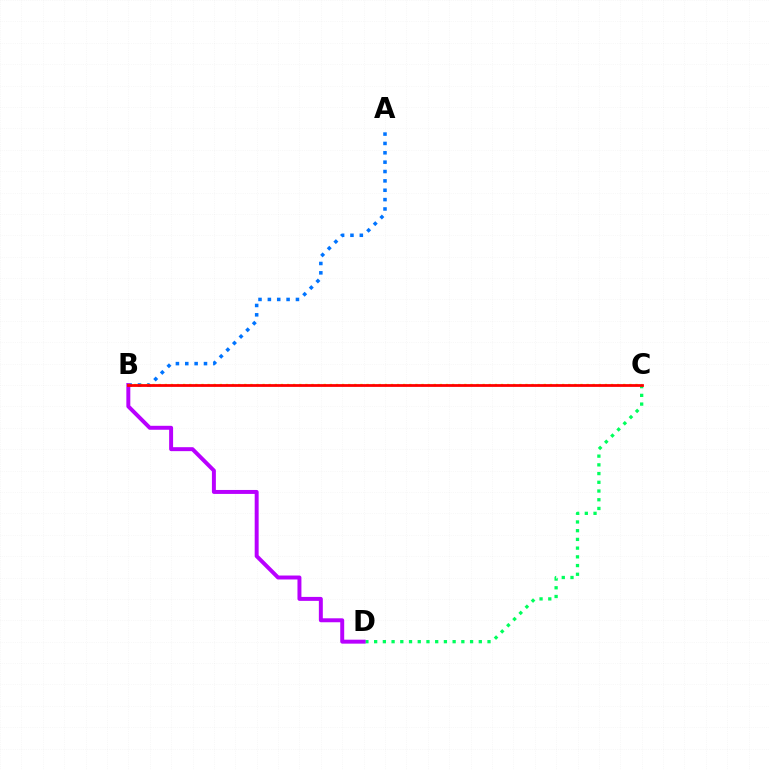{('C', 'D'): [{'color': '#00ff5c', 'line_style': 'dotted', 'thickness': 2.37}], ('A', 'B'): [{'color': '#0074ff', 'line_style': 'dotted', 'thickness': 2.54}], ('B', 'D'): [{'color': '#b900ff', 'line_style': 'solid', 'thickness': 2.85}], ('B', 'C'): [{'color': '#d1ff00', 'line_style': 'dotted', 'thickness': 1.66}, {'color': '#ff0000', 'line_style': 'solid', 'thickness': 2.0}]}